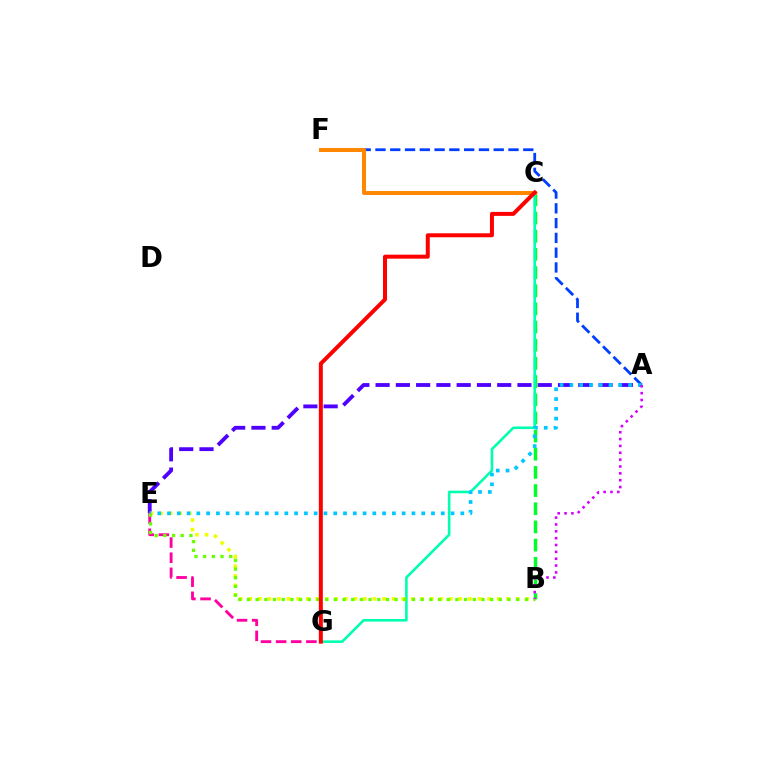{('B', 'C'): [{'color': '#00ff27', 'line_style': 'dashed', 'thickness': 2.47}], ('A', 'F'): [{'color': '#003fff', 'line_style': 'dashed', 'thickness': 2.01}], ('C', 'G'): [{'color': '#00ffaf', 'line_style': 'solid', 'thickness': 1.88}, {'color': '#ff0000', 'line_style': 'solid', 'thickness': 2.87}], ('C', 'F'): [{'color': '#ff8800', 'line_style': 'solid', 'thickness': 2.89}], ('A', 'E'): [{'color': '#4f00ff', 'line_style': 'dashed', 'thickness': 2.75}, {'color': '#00c7ff', 'line_style': 'dotted', 'thickness': 2.66}], ('B', 'E'): [{'color': '#eeff00', 'line_style': 'dotted', 'thickness': 2.59}, {'color': '#66ff00', 'line_style': 'dotted', 'thickness': 2.36}], ('E', 'G'): [{'color': '#ff00a0', 'line_style': 'dashed', 'thickness': 2.05}], ('A', 'B'): [{'color': '#d600ff', 'line_style': 'dotted', 'thickness': 1.86}]}